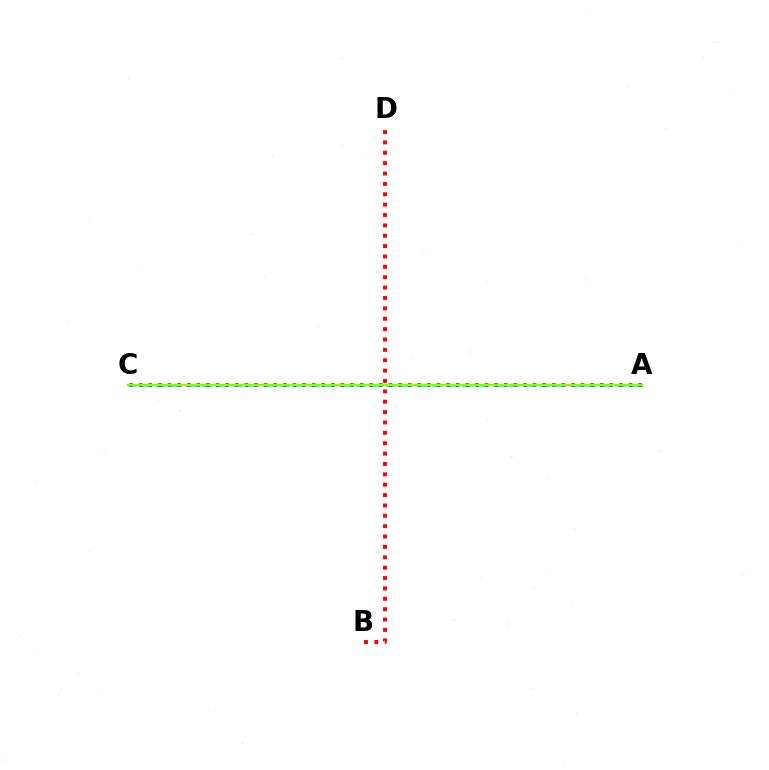{('A', 'C'): [{'color': '#00fff6', 'line_style': 'dashed', 'thickness': 2.09}, {'color': '#7200ff', 'line_style': 'dotted', 'thickness': 2.61}, {'color': '#84ff00', 'line_style': 'solid', 'thickness': 1.74}], ('B', 'D'): [{'color': '#ff0000', 'line_style': 'dotted', 'thickness': 2.82}]}